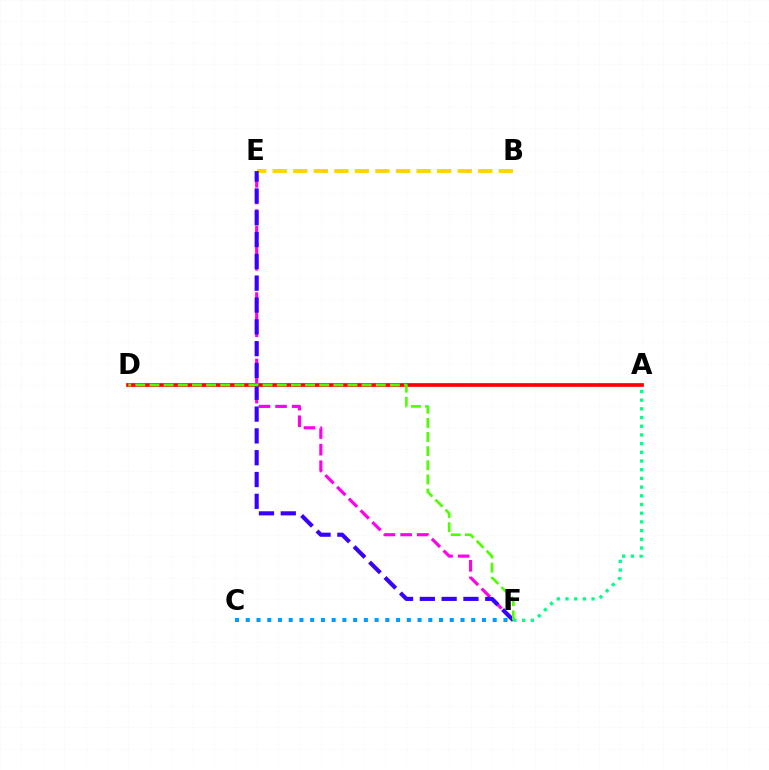{('C', 'F'): [{'color': '#009eff', 'line_style': 'dotted', 'thickness': 2.92}], ('B', 'E'): [{'color': '#ffd500', 'line_style': 'dashed', 'thickness': 2.79}], ('A', 'D'): [{'color': '#ff0000', 'line_style': 'solid', 'thickness': 2.66}], ('E', 'F'): [{'color': '#ff00ed', 'line_style': 'dashed', 'thickness': 2.25}, {'color': '#3700ff', 'line_style': 'dashed', 'thickness': 2.96}], ('D', 'F'): [{'color': '#4fff00', 'line_style': 'dashed', 'thickness': 1.92}], ('A', 'F'): [{'color': '#00ff86', 'line_style': 'dotted', 'thickness': 2.36}]}